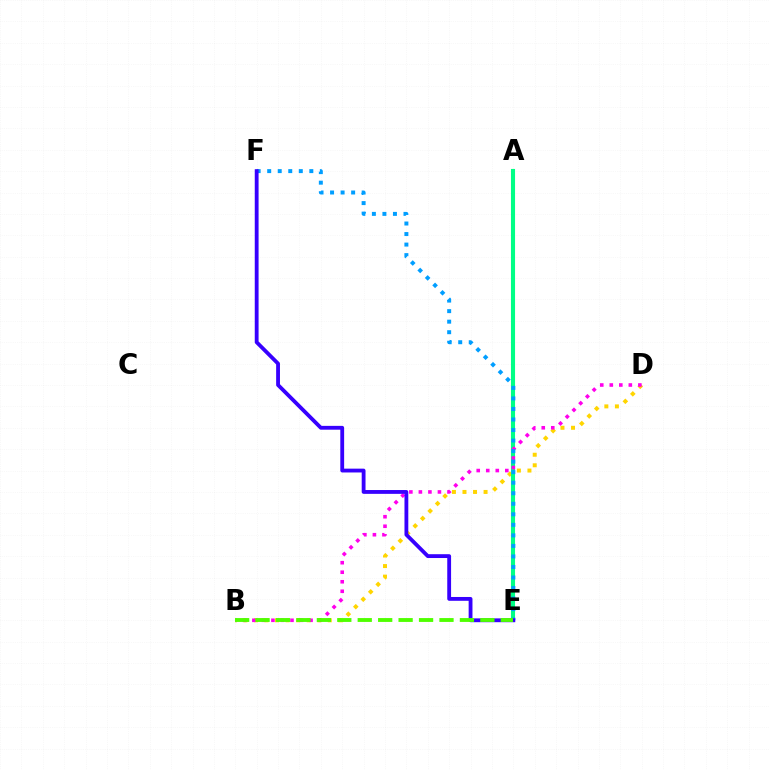{('A', 'E'): [{'color': '#ff0000', 'line_style': 'dotted', 'thickness': 2.04}, {'color': '#00ff86', 'line_style': 'solid', 'thickness': 2.96}], ('B', 'D'): [{'color': '#ffd500', 'line_style': 'dotted', 'thickness': 2.87}, {'color': '#ff00ed', 'line_style': 'dotted', 'thickness': 2.59}], ('E', 'F'): [{'color': '#009eff', 'line_style': 'dotted', 'thickness': 2.86}, {'color': '#3700ff', 'line_style': 'solid', 'thickness': 2.75}], ('B', 'E'): [{'color': '#4fff00', 'line_style': 'dashed', 'thickness': 2.78}]}